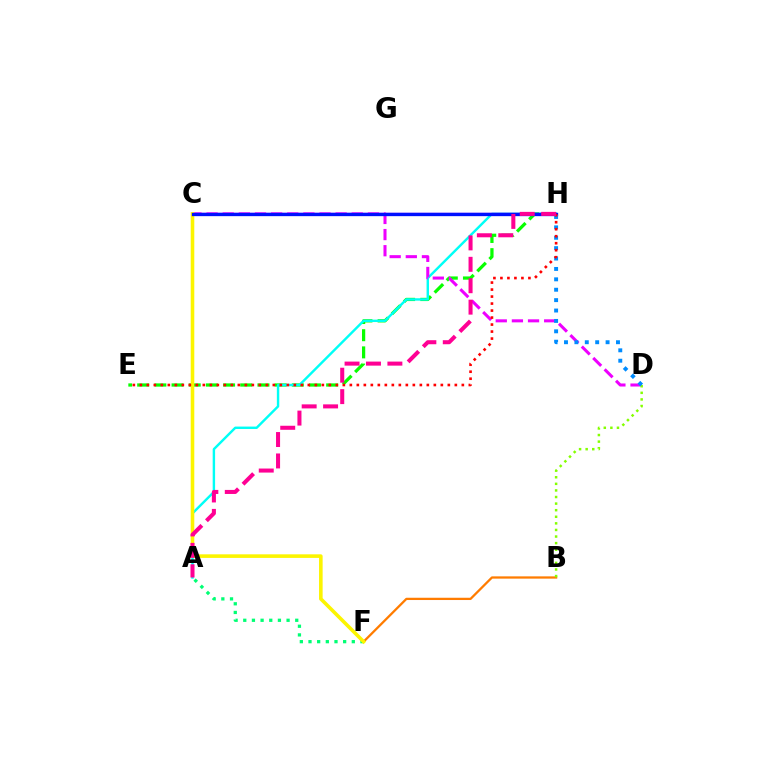{('E', 'H'): [{'color': '#08ff00', 'line_style': 'dashed', 'thickness': 2.33}, {'color': '#ff0000', 'line_style': 'dotted', 'thickness': 1.9}], ('A', 'H'): [{'color': '#00fff6', 'line_style': 'solid', 'thickness': 1.74}, {'color': '#ff0094', 'line_style': 'dashed', 'thickness': 2.91}], ('B', 'F'): [{'color': '#ff7c00', 'line_style': 'solid', 'thickness': 1.64}], ('A', 'F'): [{'color': '#00ff74', 'line_style': 'dotted', 'thickness': 2.35}], ('C', 'H'): [{'color': '#7200ff', 'line_style': 'solid', 'thickness': 1.77}, {'color': '#0010ff', 'line_style': 'solid', 'thickness': 2.37}], ('C', 'D'): [{'color': '#ee00ff', 'line_style': 'dashed', 'thickness': 2.19}], ('C', 'F'): [{'color': '#fcf500', 'line_style': 'solid', 'thickness': 2.58}], ('B', 'D'): [{'color': '#84ff00', 'line_style': 'dotted', 'thickness': 1.79}], ('D', 'H'): [{'color': '#008cff', 'line_style': 'dotted', 'thickness': 2.82}]}